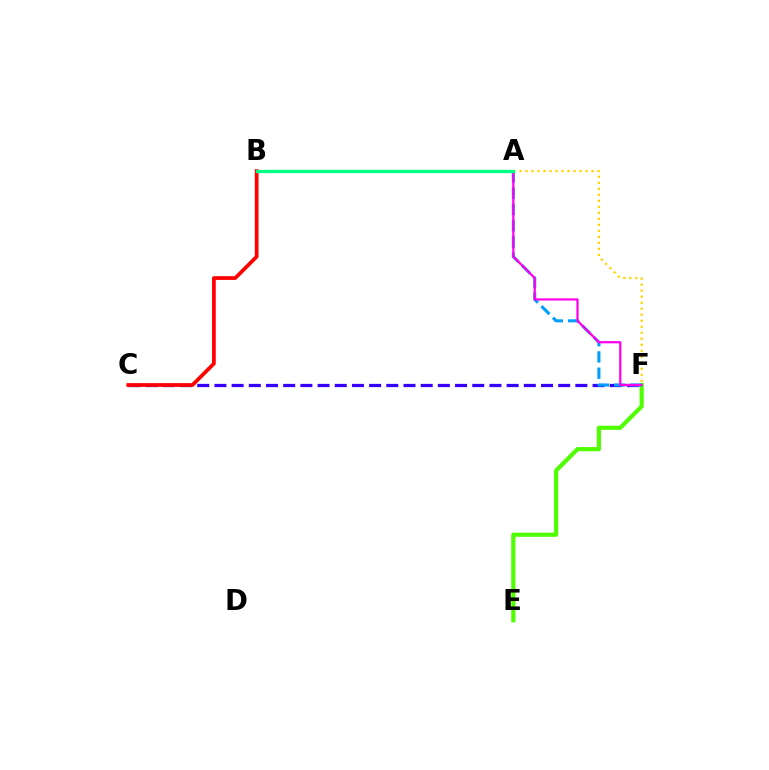{('C', 'F'): [{'color': '#3700ff', 'line_style': 'dashed', 'thickness': 2.33}], ('E', 'F'): [{'color': '#4fff00', 'line_style': 'solid', 'thickness': 2.99}], ('A', 'F'): [{'color': '#ffd500', 'line_style': 'dotted', 'thickness': 1.63}, {'color': '#009eff', 'line_style': 'dashed', 'thickness': 2.21}, {'color': '#ff00ed', 'line_style': 'solid', 'thickness': 1.61}], ('B', 'C'): [{'color': '#ff0000', 'line_style': 'solid', 'thickness': 2.69}], ('A', 'B'): [{'color': '#00ff86', 'line_style': 'solid', 'thickness': 2.36}]}